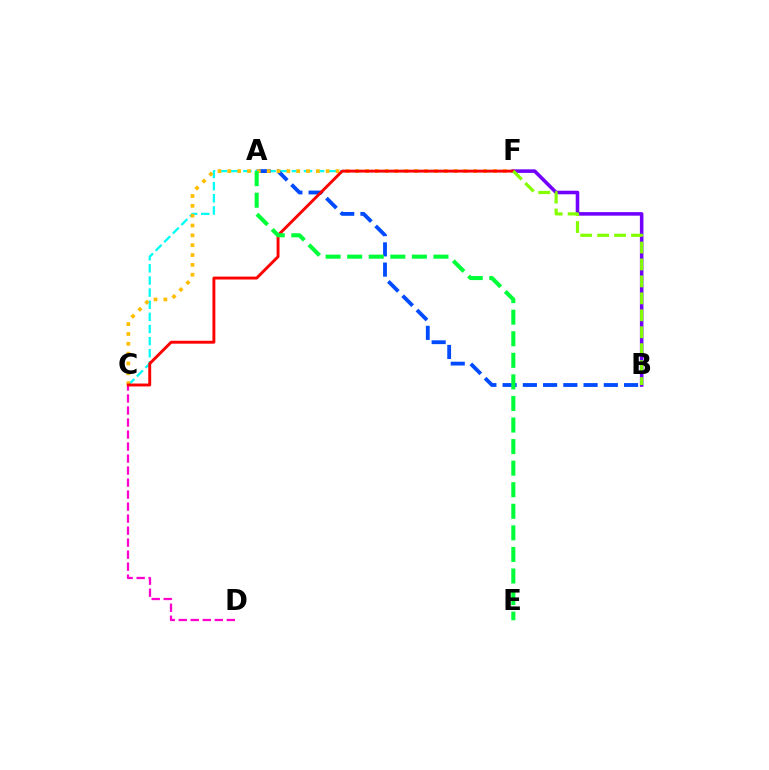{('B', 'F'): [{'color': '#7200ff', 'line_style': 'solid', 'thickness': 2.56}, {'color': '#84ff00', 'line_style': 'dashed', 'thickness': 2.3}], ('C', 'F'): [{'color': '#00fff6', 'line_style': 'dashed', 'thickness': 1.65}, {'color': '#ffbd00', 'line_style': 'dotted', 'thickness': 2.67}, {'color': '#ff0000', 'line_style': 'solid', 'thickness': 2.09}], ('A', 'B'): [{'color': '#004bff', 'line_style': 'dashed', 'thickness': 2.75}], ('C', 'D'): [{'color': '#ff00cf', 'line_style': 'dashed', 'thickness': 1.63}], ('A', 'E'): [{'color': '#00ff39', 'line_style': 'dashed', 'thickness': 2.93}]}